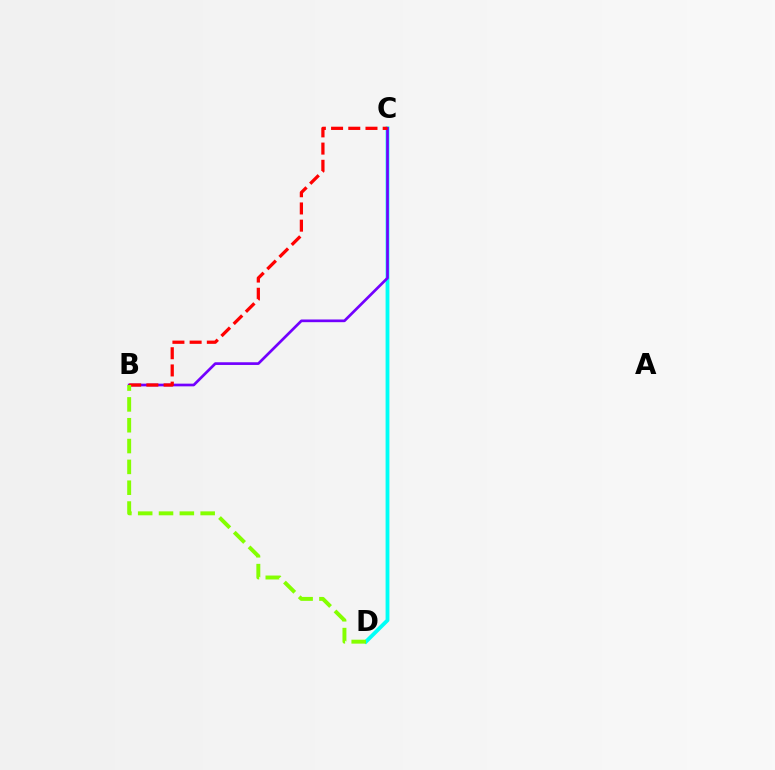{('C', 'D'): [{'color': '#00fff6', 'line_style': 'solid', 'thickness': 2.75}], ('B', 'C'): [{'color': '#7200ff', 'line_style': 'solid', 'thickness': 1.94}, {'color': '#ff0000', 'line_style': 'dashed', 'thickness': 2.34}], ('B', 'D'): [{'color': '#84ff00', 'line_style': 'dashed', 'thickness': 2.83}]}